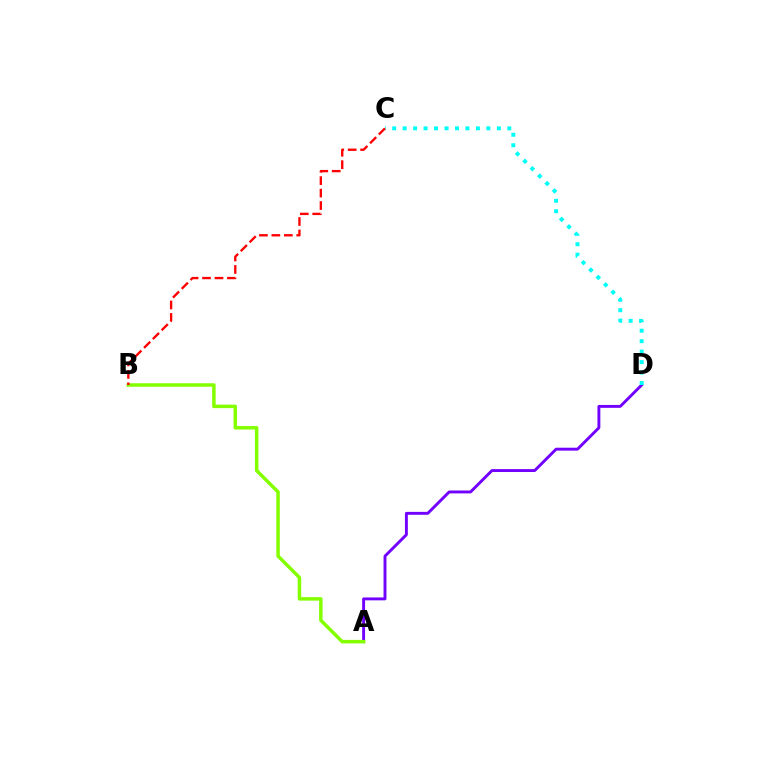{('A', 'D'): [{'color': '#7200ff', 'line_style': 'solid', 'thickness': 2.09}], ('C', 'D'): [{'color': '#00fff6', 'line_style': 'dotted', 'thickness': 2.84}], ('A', 'B'): [{'color': '#84ff00', 'line_style': 'solid', 'thickness': 2.52}], ('B', 'C'): [{'color': '#ff0000', 'line_style': 'dashed', 'thickness': 1.69}]}